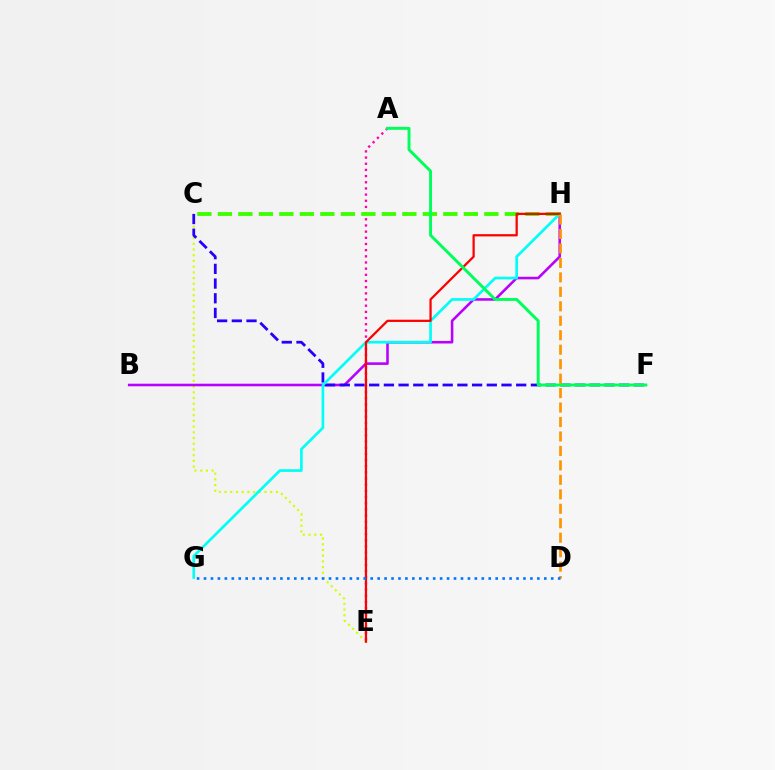{('C', 'E'): [{'color': '#d1ff00', 'line_style': 'dotted', 'thickness': 1.55}], ('A', 'E'): [{'color': '#ff00ac', 'line_style': 'dotted', 'thickness': 1.68}], ('B', 'H'): [{'color': '#b900ff', 'line_style': 'solid', 'thickness': 1.85}], ('C', 'F'): [{'color': '#2500ff', 'line_style': 'dashed', 'thickness': 2.0}], ('G', 'H'): [{'color': '#00fff6', 'line_style': 'solid', 'thickness': 1.93}], ('C', 'H'): [{'color': '#3dff00', 'line_style': 'dashed', 'thickness': 2.78}], ('E', 'H'): [{'color': '#ff0000', 'line_style': 'solid', 'thickness': 1.62}], ('D', 'H'): [{'color': '#ff9400', 'line_style': 'dashed', 'thickness': 1.96}], ('D', 'G'): [{'color': '#0074ff', 'line_style': 'dotted', 'thickness': 1.89}], ('A', 'F'): [{'color': '#00ff5c', 'line_style': 'solid', 'thickness': 2.13}]}